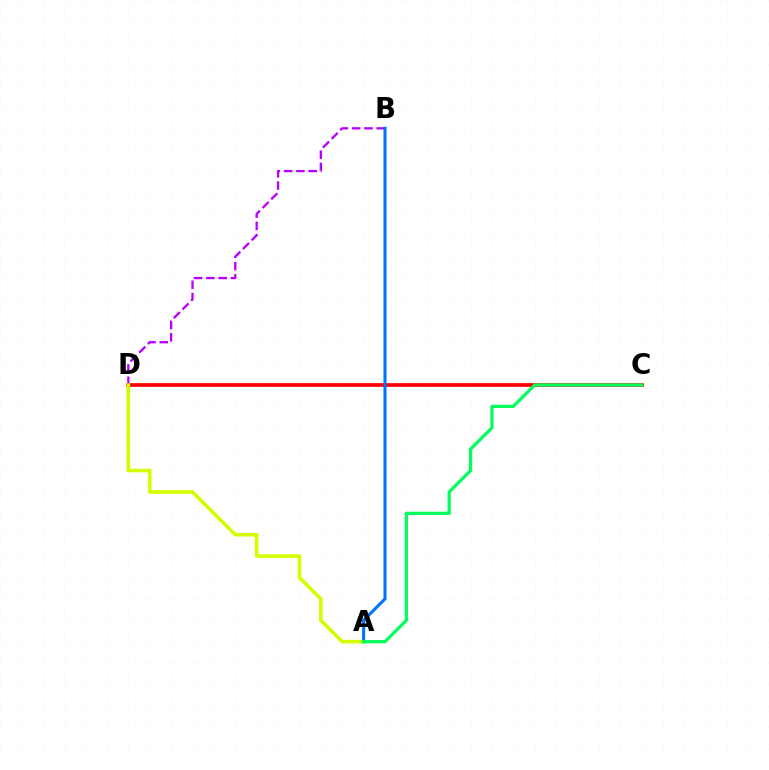{('B', 'D'): [{'color': '#b900ff', 'line_style': 'dashed', 'thickness': 1.67}], ('C', 'D'): [{'color': '#ff0000', 'line_style': 'solid', 'thickness': 2.67}], ('A', 'D'): [{'color': '#d1ff00', 'line_style': 'solid', 'thickness': 2.59}], ('A', 'B'): [{'color': '#0074ff', 'line_style': 'solid', 'thickness': 2.22}], ('A', 'C'): [{'color': '#00ff5c', 'line_style': 'solid', 'thickness': 2.32}]}